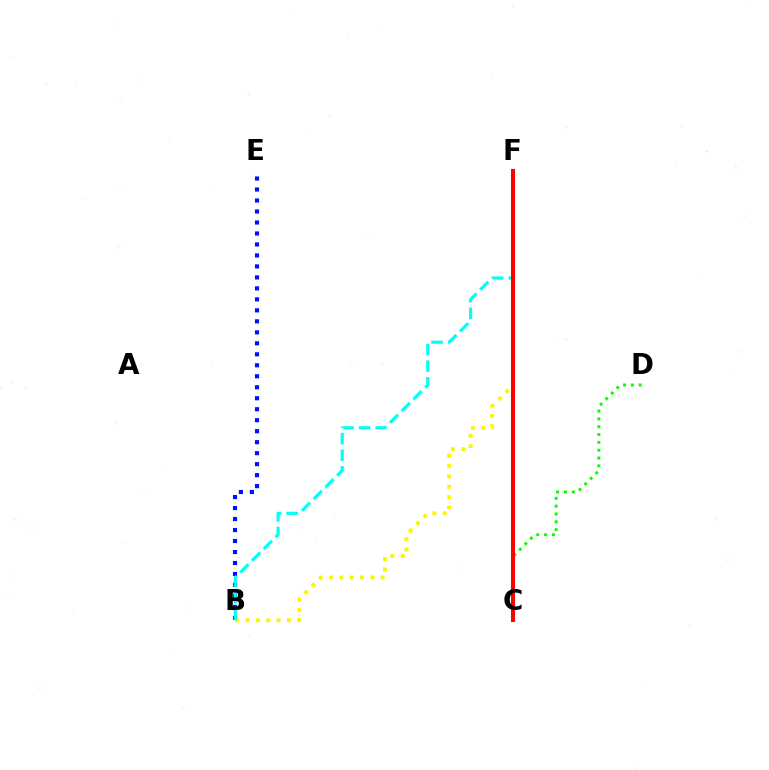{('C', 'D'): [{'color': '#08ff00', 'line_style': 'dotted', 'thickness': 2.13}], ('B', 'E'): [{'color': '#0010ff', 'line_style': 'dotted', 'thickness': 2.98}], ('C', 'F'): [{'color': '#ee00ff', 'line_style': 'dotted', 'thickness': 1.77}, {'color': '#ff0000', 'line_style': 'solid', 'thickness': 2.93}], ('B', 'F'): [{'color': '#fcf500', 'line_style': 'dotted', 'thickness': 2.81}, {'color': '#00fff6', 'line_style': 'dashed', 'thickness': 2.26}]}